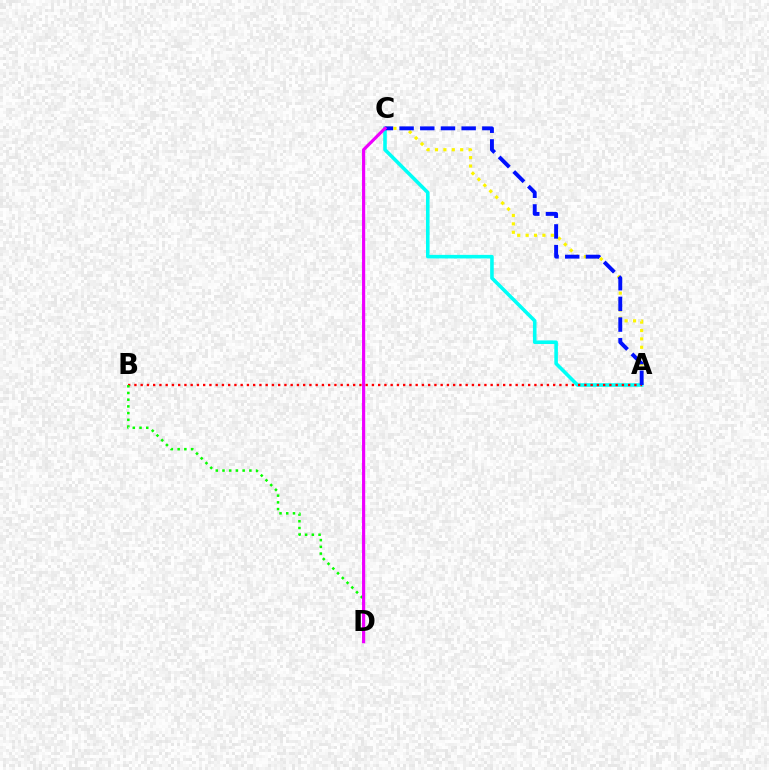{('A', 'C'): [{'color': '#fcf500', 'line_style': 'dotted', 'thickness': 2.28}, {'color': '#00fff6', 'line_style': 'solid', 'thickness': 2.58}, {'color': '#0010ff', 'line_style': 'dashed', 'thickness': 2.81}], ('A', 'B'): [{'color': '#ff0000', 'line_style': 'dotted', 'thickness': 1.7}], ('B', 'D'): [{'color': '#08ff00', 'line_style': 'dotted', 'thickness': 1.82}], ('C', 'D'): [{'color': '#ee00ff', 'line_style': 'solid', 'thickness': 2.28}]}